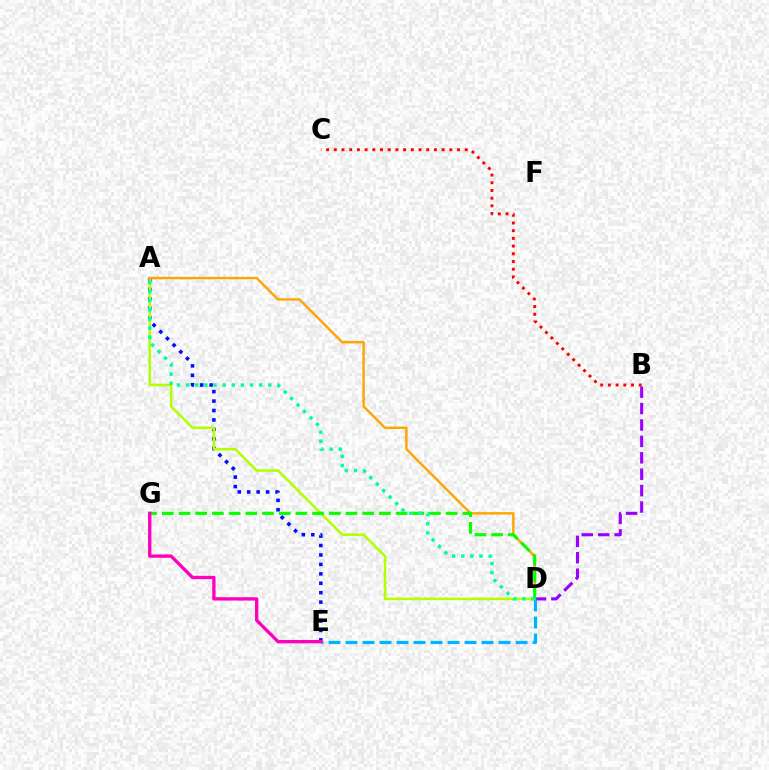{('A', 'E'): [{'color': '#0010ff', 'line_style': 'dotted', 'thickness': 2.56}], ('B', 'D'): [{'color': '#9b00ff', 'line_style': 'dashed', 'thickness': 2.23}], ('A', 'D'): [{'color': '#b3ff00', 'line_style': 'solid', 'thickness': 1.83}, {'color': '#ffa500', 'line_style': 'solid', 'thickness': 1.74}, {'color': '#00ff9d', 'line_style': 'dotted', 'thickness': 2.48}], ('D', 'G'): [{'color': '#08ff00', 'line_style': 'dashed', 'thickness': 2.27}], ('D', 'E'): [{'color': '#00b5ff', 'line_style': 'dashed', 'thickness': 2.31}], ('E', 'G'): [{'color': '#ff00bd', 'line_style': 'solid', 'thickness': 2.4}], ('B', 'C'): [{'color': '#ff0000', 'line_style': 'dotted', 'thickness': 2.09}]}